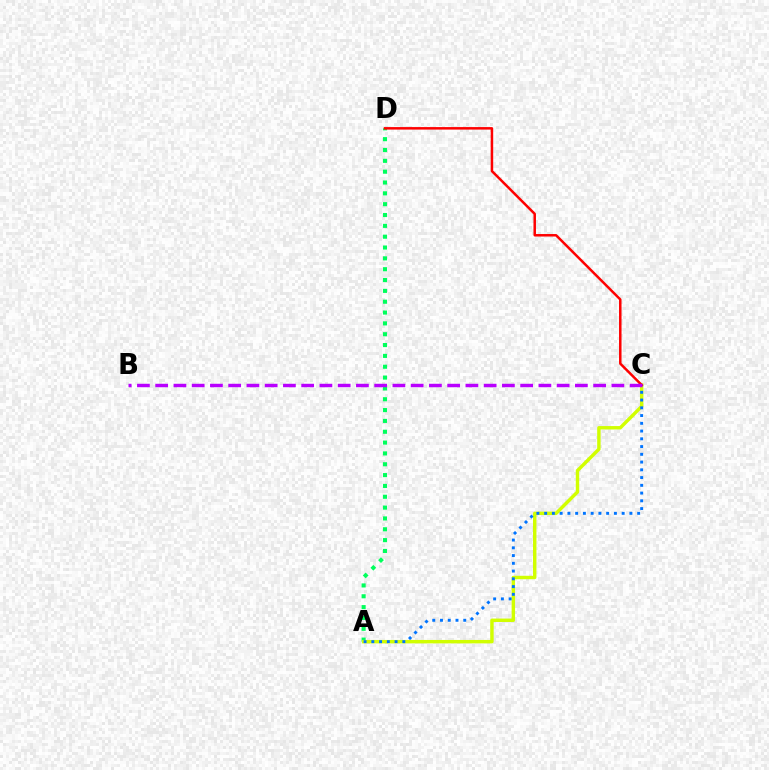{('A', 'D'): [{'color': '#00ff5c', 'line_style': 'dotted', 'thickness': 2.94}], ('A', 'C'): [{'color': '#d1ff00', 'line_style': 'solid', 'thickness': 2.47}, {'color': '#0074ff', 'line_style': 'dotted', 'thickness': 2.11}], ('C', 'D'): [{'color': '#ff0000', 'line_style': 'solid', 'thickness': 1.8}], ('B', 'C'): [{'color': '#b900ff', 'line_style': 'dashed', 'thickness': 2.48}]}